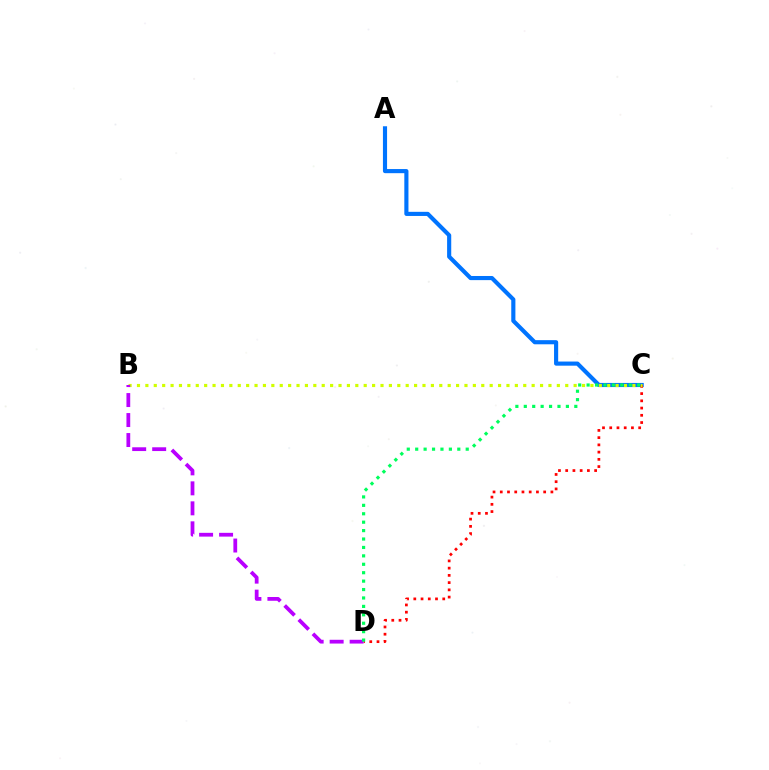{('A', 'C'): [{'color': '#0074ff', 'line_style': 'solid', 'thickness': 2.97}], ('C', 'D'): [{'color': '#ff0000', 'line_style': 'dotted', 'thickness': 1.97}, {'color': '#00ff5c', 'line_style': 'dotted', 'thickness': 2.29}], ('B', 'C'): [{'color': '#d1ff00', 'line_style': 'dotted', 'thickness': 2.28}], ('B', 'D'): [{'color': '#b900ff', 'line_style': 'dashed', 'thickness': 2.72}]}